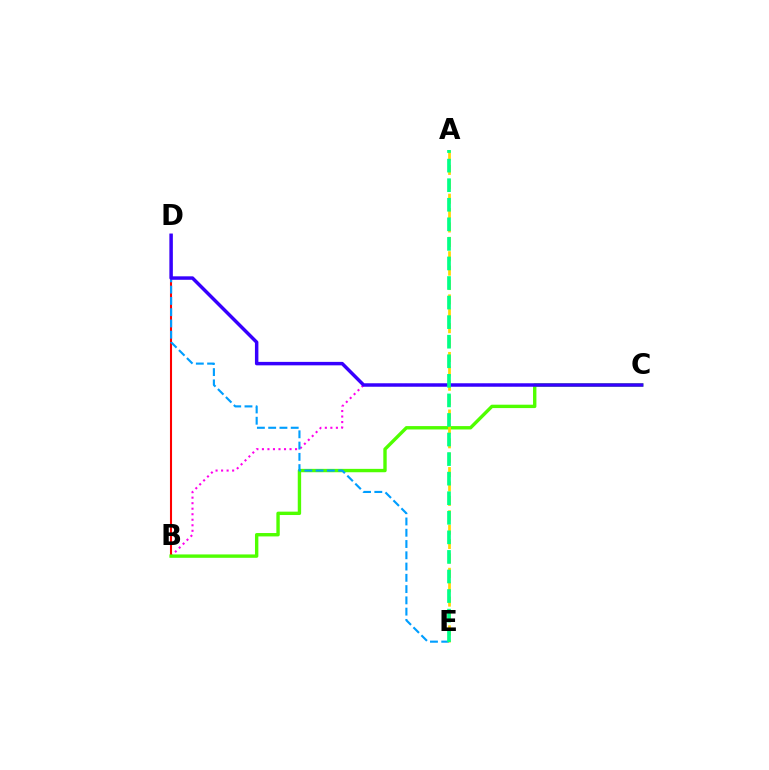{('B', 'C'): [{'color': '#ff00ed', 'line_style': 'dotted', 'thickness': 1.5}, {'color': '#4fff00', 'line_style': 'solid', 'thickness': 2.43}], ('B', 'D'): [{'color': '#ff0000', 'line_style': 'solid', 'thickness': 1.5}], ('D', 'E'): [{'color': '#009eff', 'line_style': 'dashed', 'thickness': 1.53}], ('A', 'E'): [{'color': '#ffd500', 'line_style': 'dashed', 'thickness': 1.95}, {'color': '#00ff86', 'line_style': 'dashed', 'thickness': 2.66}], ('C', 'D'): [{'color': '#3700ff', 'line_style': 'solid', 'thickness': 2.49}]}